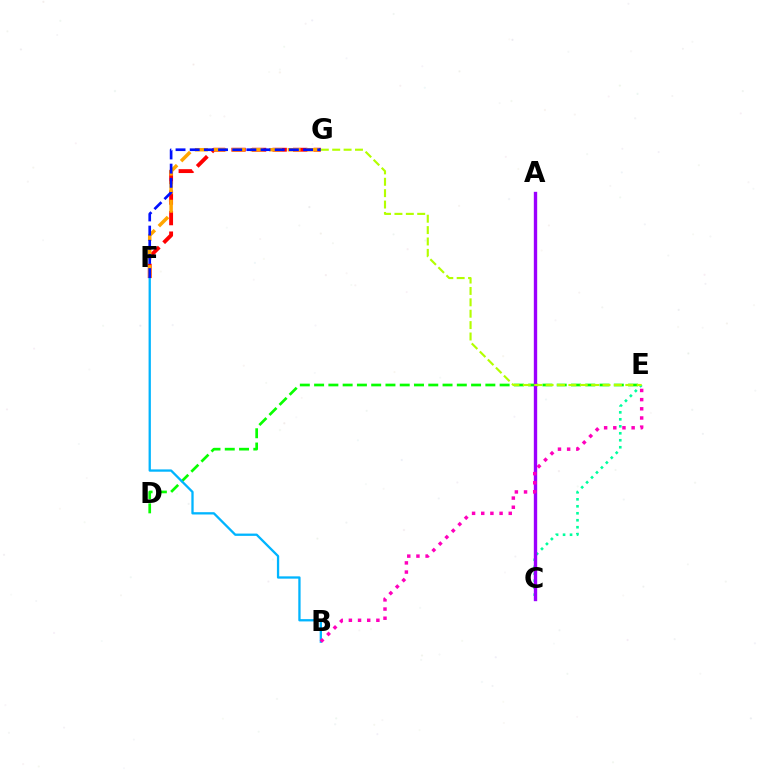{('D', 'E'): [{'color': '#08ff00', 'line_style': 'dashed', 'thickness': 1.94}], ('F', 'G'): [{'color': '#ff0000', 'line_style': 'dashed', 'thickness': 2.79}, {'color': '#ffa500', 'line_style': 'dashed', 'thickness': 2.52}, {'color': '#0010ff', 'line_style': 'dashed', 'thickness': 1.92}], ('C', 'E'): [{'color': '#00ff9d', 'line_style': 'dotted', 'thickness': 1.9}], ('A', 'C'): [{'color': '#9b00ff', 'line_style': 'solid', 'thickness': 2.43}], ('B', 'F'): [{'color': '#00b5ff', 'line_style': 'solid', 'thickness': 1.66}], ('B', 'E'): [{'color': '#ff00bd', 'line_style': 'dotted', 'thickness': 2.49}], ('E', 'G'): [{'color': '#b3ff00', 'line_style': 'dashed', 'thickness': 1.55}]}